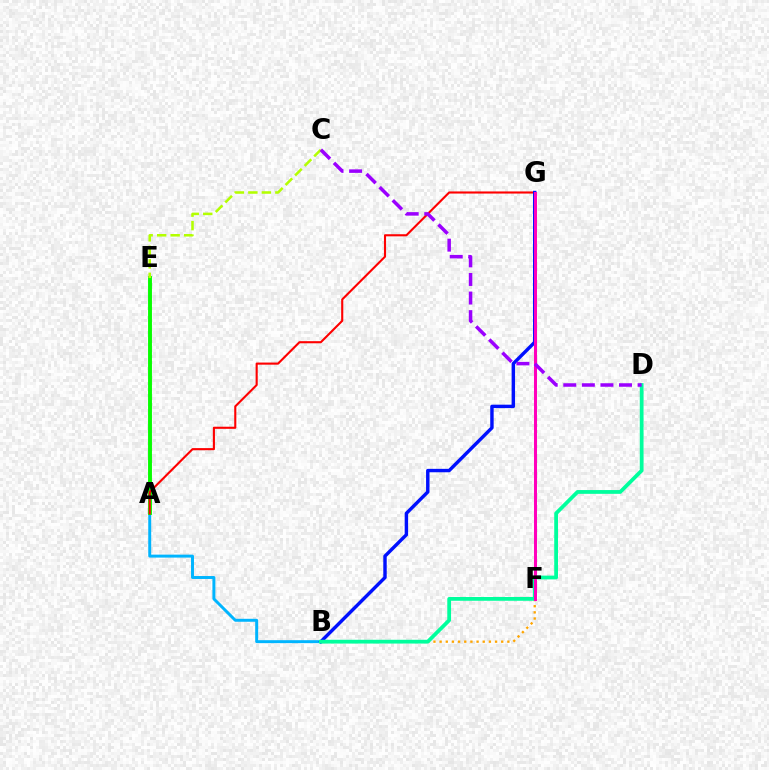{('A', 'B'): [{'color': '#00b5ff', 'line_style': 'solid', 'thickness': 2.13}], ('A', 'E'): [{'color': '#08ff00', 'line_style': 'solid', 'thickness': 2.8}], ('A', 'G'): [{'color': '#ff0000', 'line_style': 'solid', 'thickness': 1.52}], ('C', 'E'): [{'color': '#b3ff00', 'line_style': 'dashed', 'thickness': 1.83}], ('B', 'G'): [{'color': '#0010ff', 'line_style': 'solid', 'thickness': 2.46}], ('B', 'F'): [{'color': '#ffa500', 'line_style': 'dotted', 'thickness': 1.67}], ('B', 'D'): [{'color': '#00ff9d', 'line_style': 'solid', 'thickness': 2.72}], ('F', 'G'): [{'color': '#ff00bd', 'line_style': 'solid', 'thickness': 2.17}], ('C', 'D'): [{'color': '#9b00ff', 'line_style': 'dashed', 'thickness': 2.52}]}